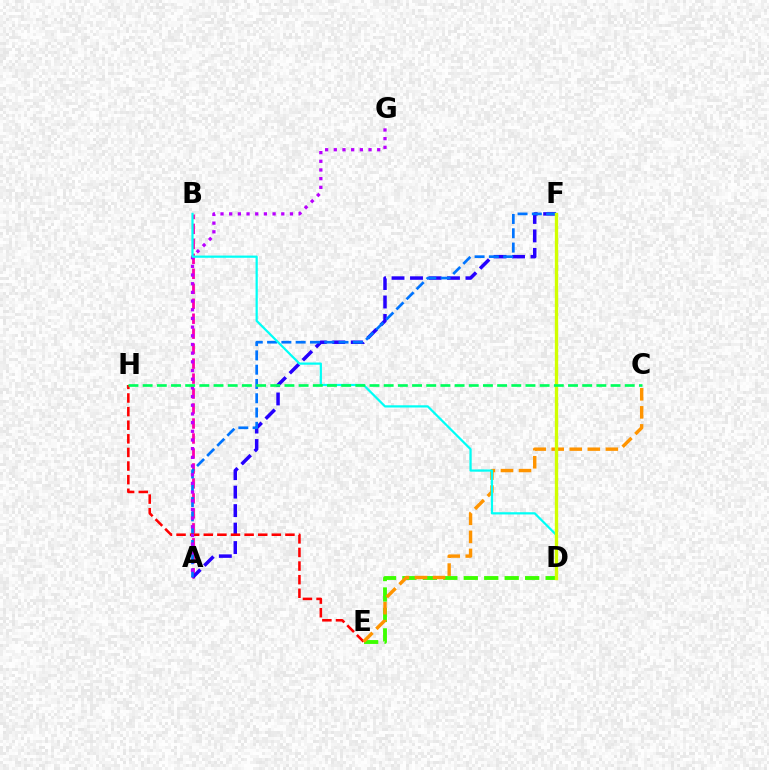{('A', 'B'): [{'color': '#ff00ac', 'line_style': 'dashed', 'thickness': 2.03}], ('A', 'F'): [{'color': '#2500ff', 'line_style': 'dashed', 'thickness': 2.51}, {'color': '#0074ff', 'line_style': 'dashed', 'thickness': 1.94}], ('D', 'E'): [{'color': '#3dff00', 'line_style': 'dashed', 'thickness': 2.78}], ('E', 'H'): [{'color': '#ff0000', 'line_style': 'dashed', 'thickness': 1.85}], ('C', 'E'): [{'color': '#ff9400', 'line_style': 'dashed', 'thickness': 2.45}], ('A', 'G'): [{'color': '#b900ff', 'line_style': 'dotted', 'thickness': 2.36}], ('B', 'D'): [{'color': '#00fff6', 'line_style': 'solid', 'thickness': 1.6}], ('D', 'F'): [{'color': '#d1ff00', 'line_style': 'solid', 'thickness': 2.4}], ('C', 'H'): [{'color': '#00ff5c', 'line_style': 'dashed', 'thickness': 1.93}]}